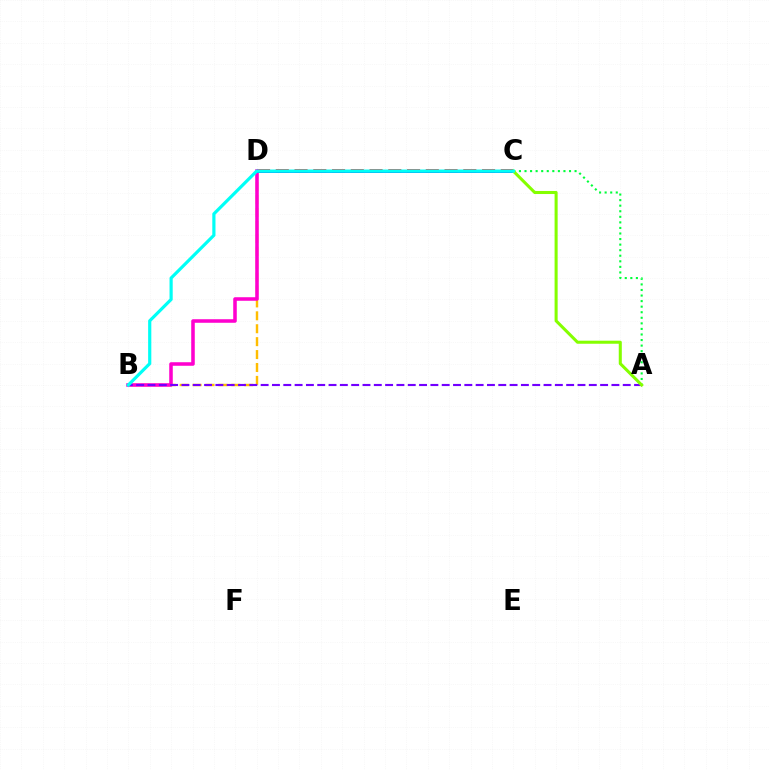{('A', 'C'): [{'color': '#00ff39', 'line_style': 'dotted', 'thickness': 1.51}, {'color': '#84ff00', 'line_style': 'solid', 'thickness': 2.2}], ('C', 'D'): [{'color': '#ff0000', 'line_style': 'dashed', 'thickness': 2.55}, {'color': '#004bff', 'line_style': 'solid', 'thickness': 2.05}], ('B', 'D'): [{'color': '#ffbd00', 'line_style': 'dashed', 'thickness': 1.75}, {'color': '#ff00cf', 'line_style': 'solid', 'thickness': 2.55}], ('A', 'B'): [{'color': '#7200ff', 'line_style': 'dashed', 'thickness': 1.54}], ('B', 'C'): [{'color': '#00fff6', 'line_style': 'solid', 'thickness': 2.29}]}